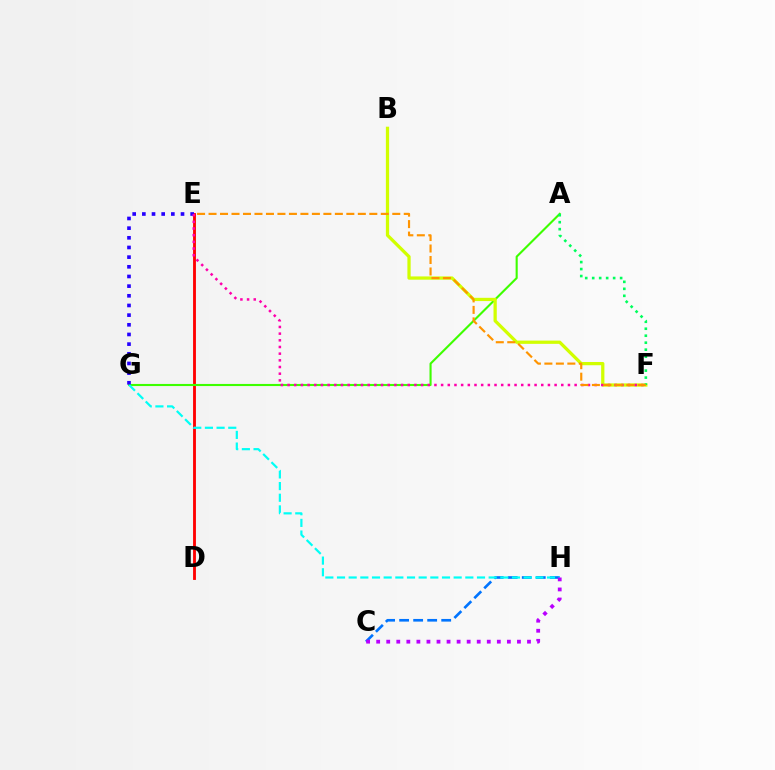{('D', 'E'): [{'color': '#ff0000', 'line_style': 'solid', 'thickness': 2.05}], ('C', 'H'): [{'color': '#0074ff', 'line_style': 'dashed', 'thickness': 1.91}, {'color': '#b900ff', 'line_style': 'dotted', 'thickness': 2.73}], ('A', 'G'): [{'color': '#3dff00', 'line_style': 'solid', 'thickness': 1.52}], ('B', 'F'): [{'color': '#d1ff00', 'line_style': 'solid', 'thickness': 2.34}], ('A', 'F'): [{'color': '#00ff5c', 'line_style': 'dotted', 'thickness': 1.9}], ('E', 'G'): [{'color': '#2500ff', 'line_style': 'dotted', 'thickness': 2.63}], ('E', 'F'): [{'color': '#ff00ac', 'line_style': 'dotted', 'thickness': 1.81}, {'color': '#ff9400', 'line_style': 'dashed', 'thickness': 1.56}], ('G', 'H'): [{'color': '#00fff6', 'line_style': 'dashed', 'thickness': 1.58}]}